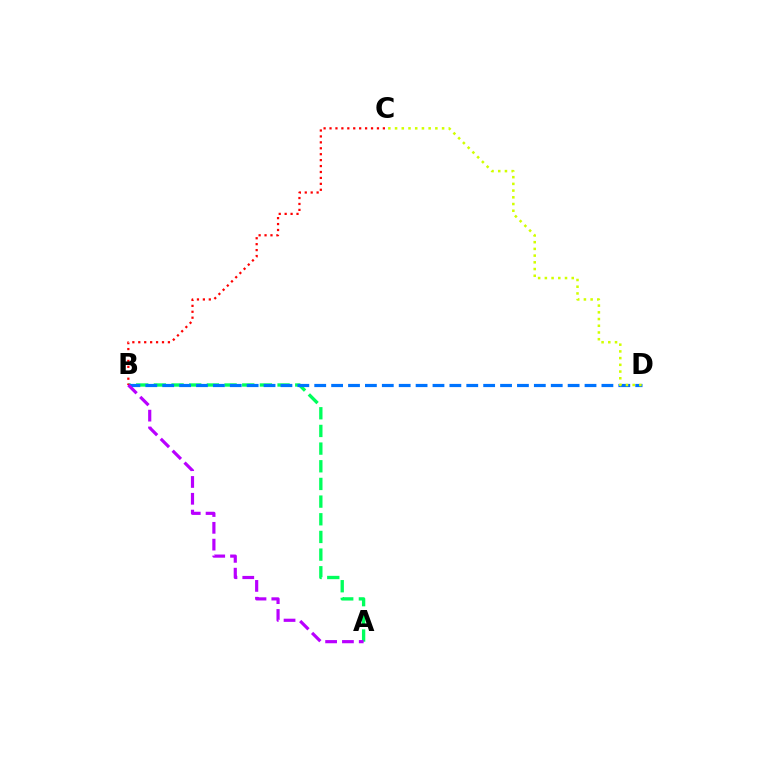{('A', 'B'): [{'color': '#00ff5c', 'line_style': 'dashed', 'thickness': 2.4}, {'color': '#b900ff', 'line_style': 'dashed', 'thickness': 2.28}], ('B', 'D'): [{'color': '#0074ff', 'line_style': 'dashed', 'thickness': 2.29}], ('B', 'C'): [{'color': '#ff0000', 'line_style': 'dotted', 'thickness': 1.61}], ('C', 'D'): [{'color': '#d1ff00', 'line_style': 'dotted', 'thickness': 1.82}]}